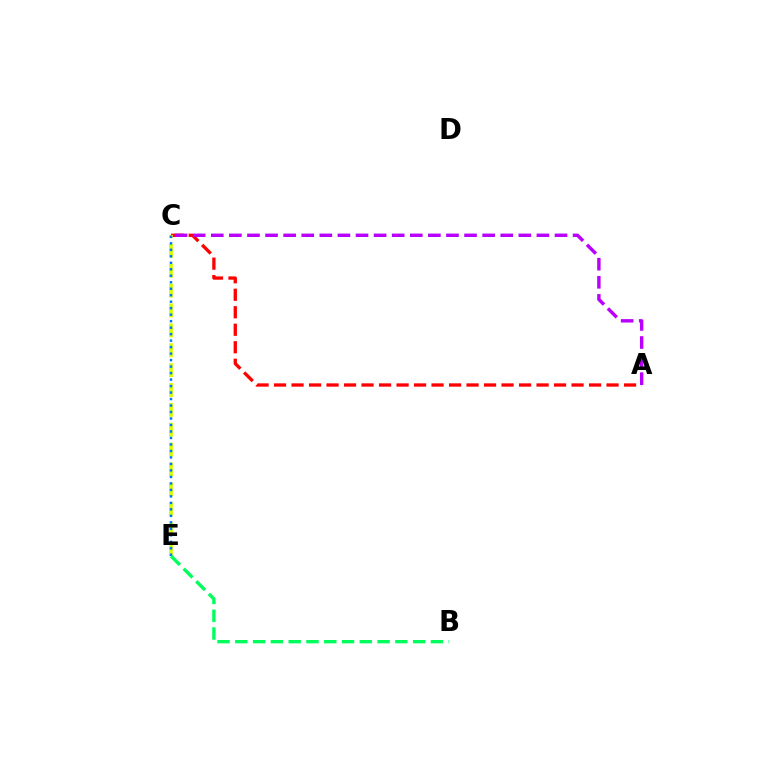{('A', 'C'): [{'color': '#ff0000', 'line_style': 'dashed', 'thickness': 2.38}, {'color': '#b900ff', 'line_style': 'dashed', 'thickness': 2.46}], ('C', 'E'): [{'color': '#d1ff00', 'line_style': 'dashed', 'thickness': 2.7}, {'color': '#0074ff', 'line_style': 'dotted', 'thickness': 1.76}], ('B', 'E'): [{'color': '#00ff5c', 'line_style': 'dashed', 'thickness': 2.42}]}